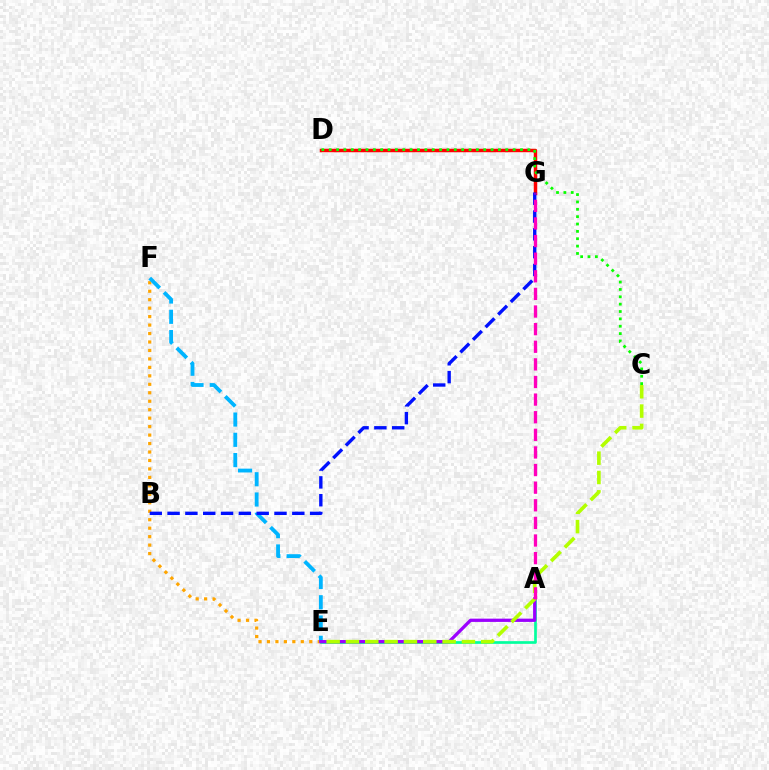{('A', 'E'): [{'color': '#00ff9d', 'line_style': 'solid', 'thickness': 1.93}, {'color': '#9b00ff', 'line_style': 'solid', 'thickness': 2.35}], ('E', 'F'): [{'color': '#ffa500', 'line_style': 'dotted', 'thickness': 2.3}, {'color': '#00b5ff', 'line_style': 'dashed', 'thickness': 2.75}], ('D', 'G'): [{'color': '#ff0000', 'line_style': 'solid', 'thickness': 2.51}], ('C', 'E'): [{'color': '#b3ff00', 'line_style': 'dashed', 'thickness': 2.63}], ('C', 'D'): [{'color': '#08ff00', 'line_style': 'dotted', 'thickness': 2.0}], ('B', 'G'): [{'color': '#0010ff', 'line_style': 'dashed', 'thickness': 2.42}], ('A', 'G'): [{'color': '#ff00bd', 'line_style': 'dashed', 'thickness': 2.39}]}